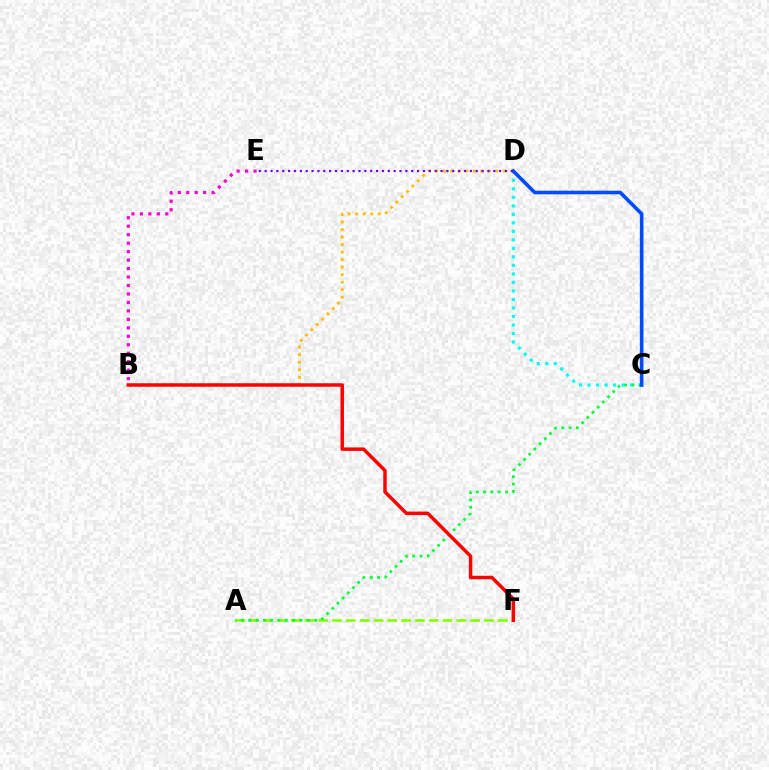{('B', 'E'): [{'color': '#ff00cf', 'line_style': 'dotted', 'thickness': 2.3}], ('C', 'D'): [{'color': '#00fff6', 'line_style': 'dotted', 'thickness': 2.31}, {'color': '#004bff', 'line_style': 'solid', 'thickness': 2.6}], ('A', 'F'): [{'color': '#84ff00', 'line_style': 'dashed', 'thickness': 1.88}], ('B', 'D'): [{'color': '#ffbd00', 'line_style': 'dotted', 'thickness': 2.04}], ('A', 'C'): [{'color': '#00ff39', 'line_style': 'dotted', 'thickness': 1.99}], ('B', 'F'): [{'color': '#ff0000', 'line_style': 'solid', 'thickness': 2.51}], ('D', 'E'): [{'color': '#7200ff', 'line_style': 'dotted', 'thickness': 1.59}]}